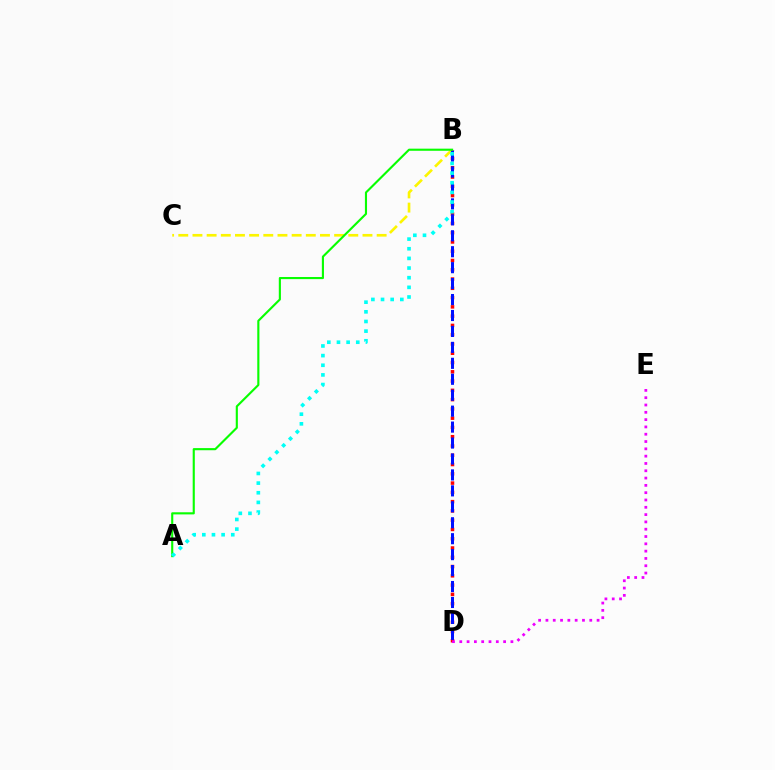{('B', 'C'): [{'color': '#fcf500', 'line_style': 'dashed', 'thickness': 1.92}], ('B', 'D'): [{'color': '#ff0000', 'line_style': 'dotted', 'thickness': 2.52}, {'color': '#0010ff', 'line_style': 'dashed', 'thickness': 2.17}], ('D', 'E'): [{'color': '#ee00ff', 'line_style': 'dotted', 'thickness': 1.99}], ('A', 'B'): [{'color': '#08ff00', 'line_style': 'solid', 'thickness': 1.53}, {'color': '#00fff6', 'line_style': 'dotted', 'thickness': 2.62}]}